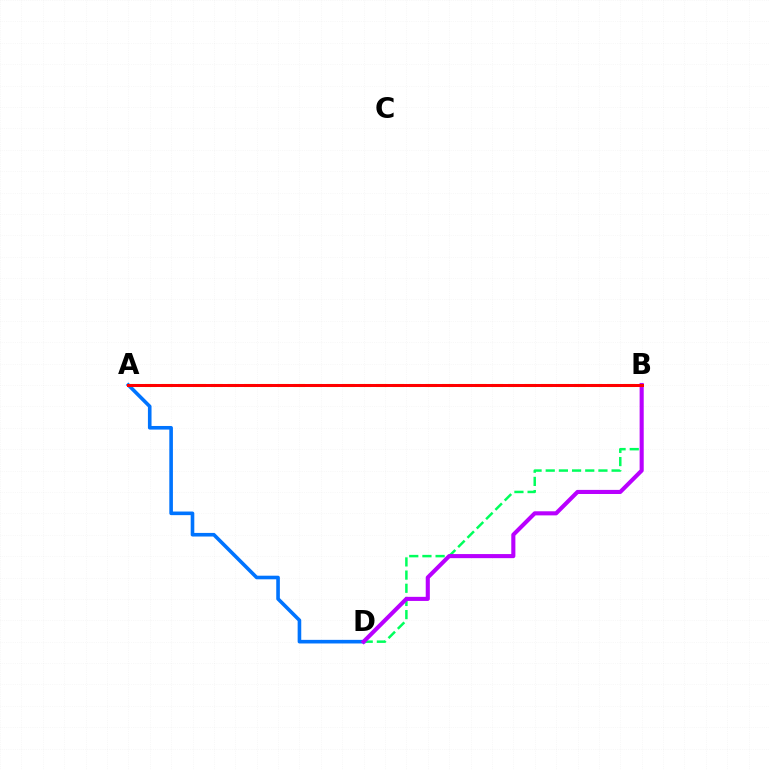{('A', 'D'): [{'color': '#0074ff', 'line_style': 'solid', 'thickness': 2.6}], ('B', 'D'): [{'color': '#00ff5c', 'line_style': 'dashed', 'thickness': 1.79}, {'color': '#b900ff', 'line_style': 'solid', 'thickness': 2.95}], ('A', 'B'): [{'color': '#d1ff00', 'line_style': 'dashed', 'thickness': 2.24}, {'color': '#ff0000', 'line_style': 'solid', 'thickness': 2.17}]}